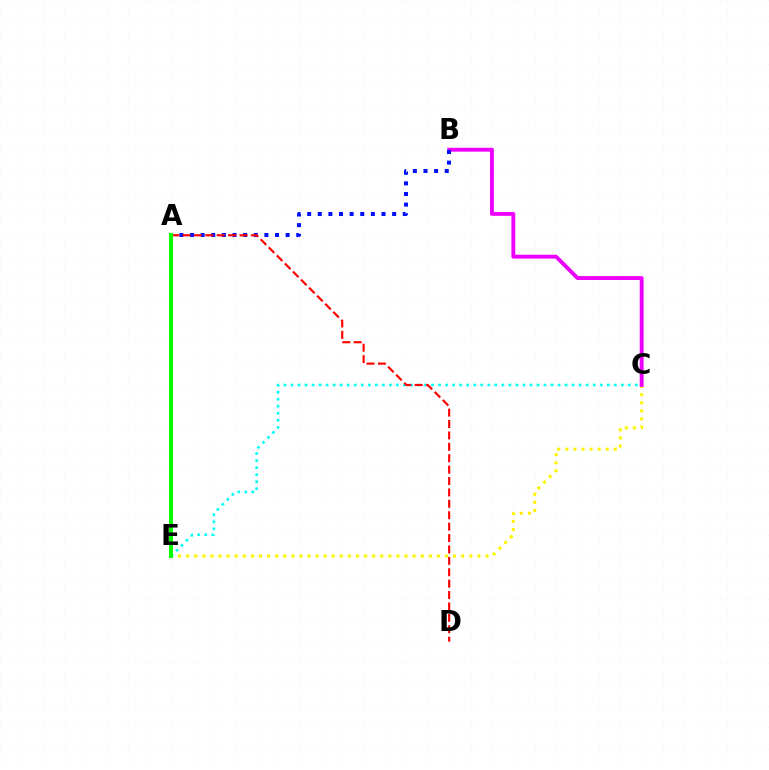{('C', 'E'): [{'color': '#fcf500', 'line_style': 'dotted', 'thickness': 2.2}, {'color': '#00fff6', 'line_style': 'dotted', 'thickness': 1.91}], ('B', 'C'): [{'color': '#ee00ff', 'line_style': 'solid', 'thickness': 2.8}], ('A', 'B'): [{'color': '#0010ff', 'line_style': 'dotted', 'thickness': 2.89}], ('A', 'D'): [{'color': '#ff0000', 'line_style': 'dashed', 'thickness': 1.55}], ('A', 'E'): [{'color': '#08ff00', 'line_style': 'solid', 'thickness': 2.9}]}